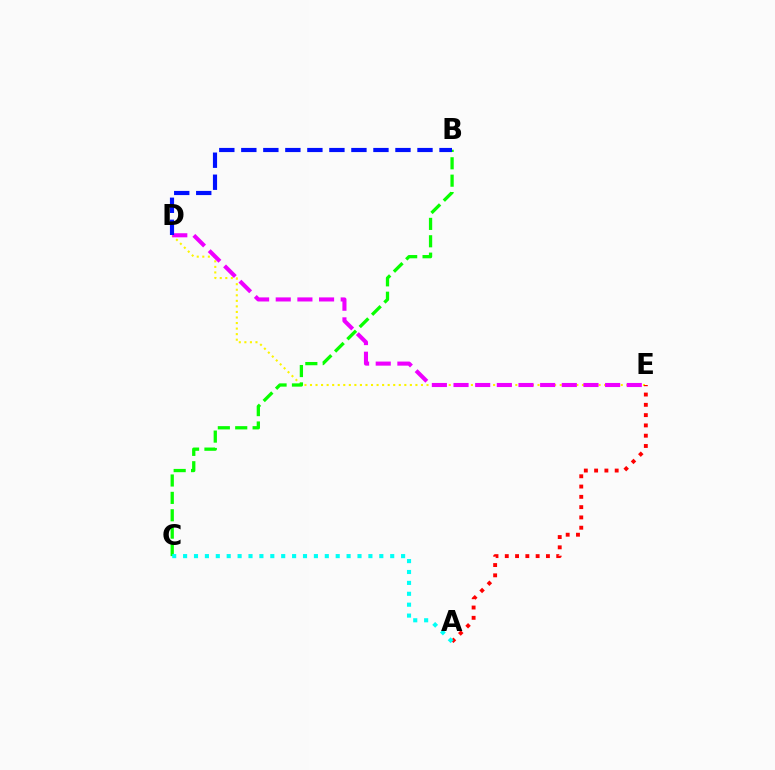{('D', 'E'): [{'color': '#fcf500', 'line_style': 'dotted', 'thickness': 1.51}, {'color': '#ee00ff', 'line_style': 'dashed', 'thickness': 2.94}], ('A', 'E'): [{'color': '#ff0000', 'line_style': 'dotted', 'thickness': 2.8}], ('B', 'C'): [{'color': '#08ff00', 'line_style': 'dashed', 'thickness': 2.36}], ('A', 'C'): [{'color': '#00fff6', 'line_style': 'dotted', 'thickness': 2.96}], ('B', 'D'): [{'color': '#0010ff', 'line_style': 'dashed', 'thickness': 2.99}]}